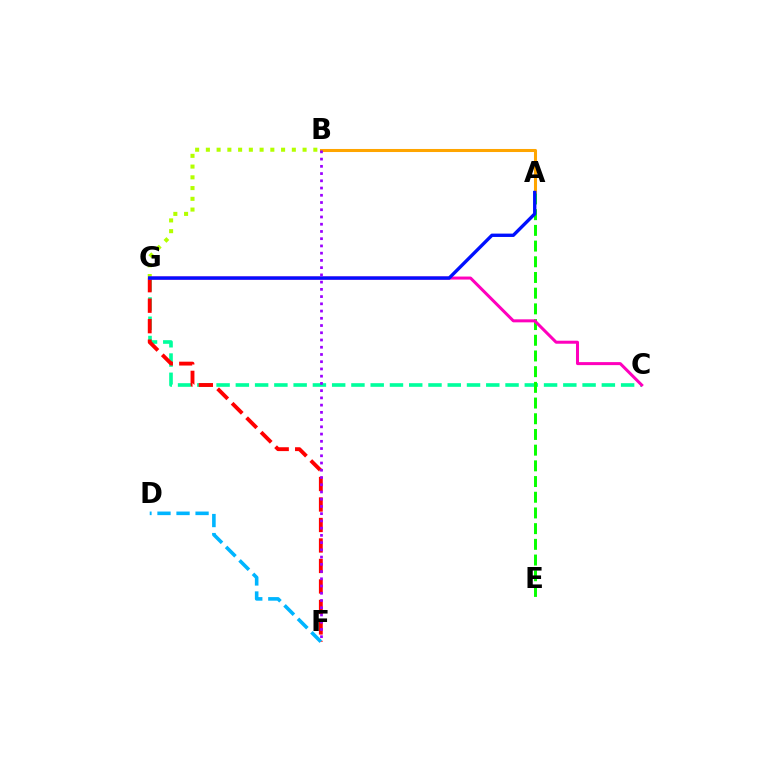{('C', 'G'): [{'color': '#00ff9d', 'line_style': 'dashed', 'thickness': 2.62}, {'color': '#ff00bd', 'line_style': 'solid', 'thickness': 2.17}], ('B', 'G'): [{'color': '#b3ff00', 'line_style': 'dotted', 'thickness': 2.92}], ('F', 'G'): [{'color': '#ff0000', 'line_style': 'dashed', 'thickness': 2.78}], ('A', 'B'): [{'color': '#ffa500', 'line_style': 'solid', 'thickness': 2.19}], ('A', 'E'): [{'color': '#08ff00', 'line_style': 'dashed', 'thickness': 2.13}], ('D', 'F'): [{'color': '#00b5ff', 'line_style': 'dashed', 'thickness': 2.59}], ('A', 'G'): [{'color': '#0010ff', 'line_style': 'solid', 'thickness': 2.41}], ('B', 'F'): [{'color': '#9b00ff', 'line_style': 'dotted', 'thickness': 1.97}]}